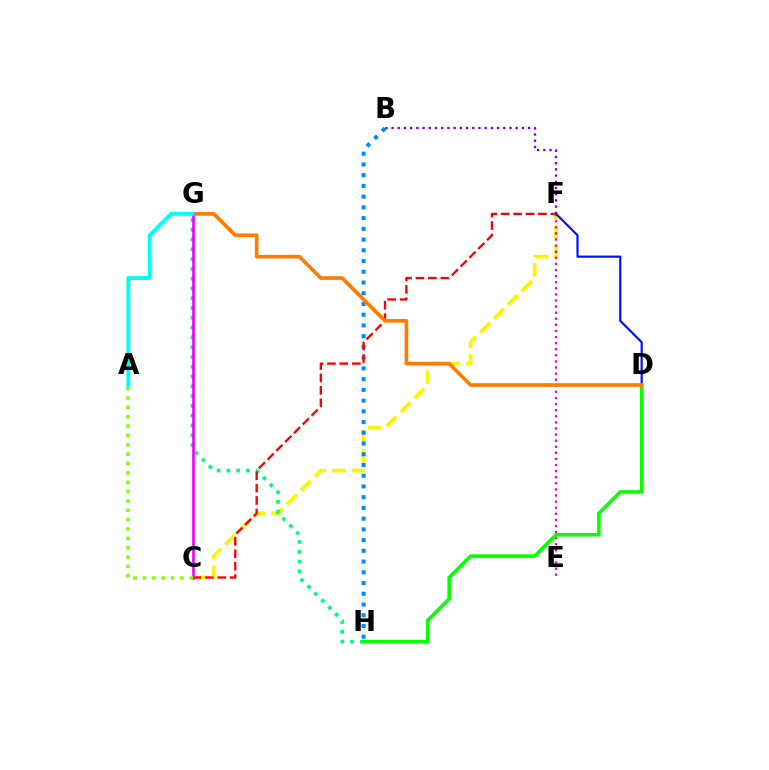{('C', 'F'): [{'color': '#fcf500', 'line_style': 'dashed', 'thickness': 2.67}, {'color': '#ff0000', 'line_style': 'dashed', 'thickness': 1.69}], ('G', 'H'): [{'color': '#00ff74', 'line_style': 'dotted', 'thickness': 2.66}], ('B', 'H'): [{'color': '#008cff', 'line_style': 'dotted', 'thickness': 2.92}], ('B', 'F'): [{'color': '#7200ff', 'line_style': 'dotted', 'thickness': 1.69}], ('E', 'F'): [{'color': '#ff0094', 'line_style': 'dotted', 'thickness': 1.66}], ('D', 'F'): [{'color': '#0010ff', 'line_style': 'solid', 'thickness': 1.57}], ('D', 'H'): [{'color': '#08ff00', 'line_style': 'solid', 'thickness': 2.59}], ('D', 'G'): [{'color': '#ff7c00', 'line_style': 'solid', 'thickness': 2.63}], ('C', 'G'): [{'color': '#ee00ff', 'line_style': 'solid', 'thickness': 1.9}], ('A', 'G'): [{'color': '#00fff6', 'line_style': 'solid', 'thickness': 2.79}], ('A', 'C'): [{'color': '#84ff00', 'line_style': 'dotted', 'thickness': 2.54}]}